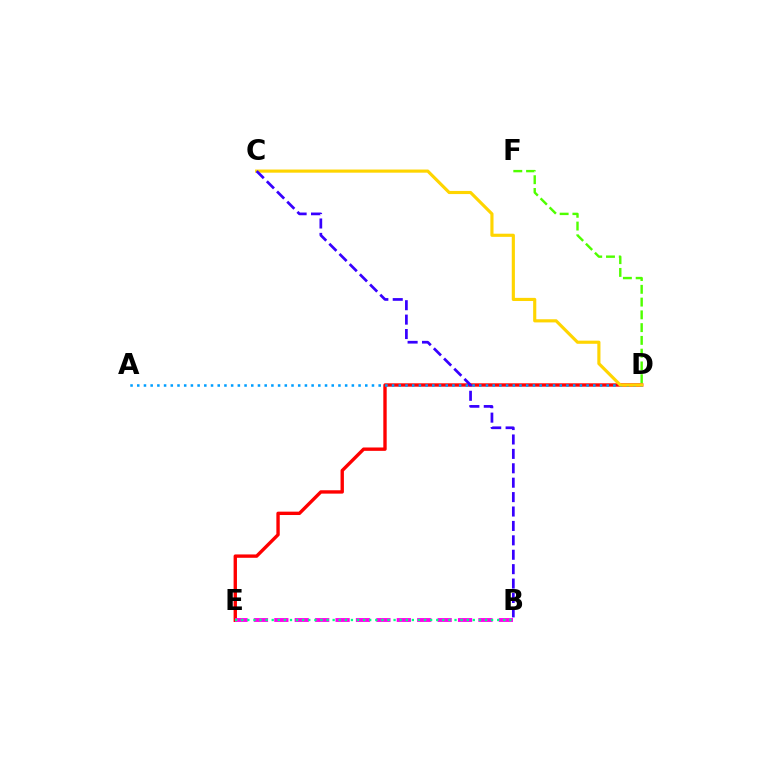{('D', 'E'): [{'color': '#ff0000', 'line_style': 'solid', 'thickness': 2.42}], ('D', 'F'): [{'color': '#4fff00', 'line_style': 'dashed', 'thickness': 1.73}], ('A', 'D'): [{'color': '#009eff', 'line_style': 'dotted', 'thickness': 1.82}], ('B', 'E'): [{'color': '#ff00ed', 'line_style': 'dashed', 'thickness': 2.77}, {'color': '#00ff86', 'line_style': 'dotted', 'thickness': 1.66}], ('C', 'D'): [{'color': '#ffd500', 'line_style': 'solid', 'thickness': 2.26}], ('B', 'C'): [{'color': '#3700ff', 'line_style': 'dashed', 'thickness': 1.96}]}